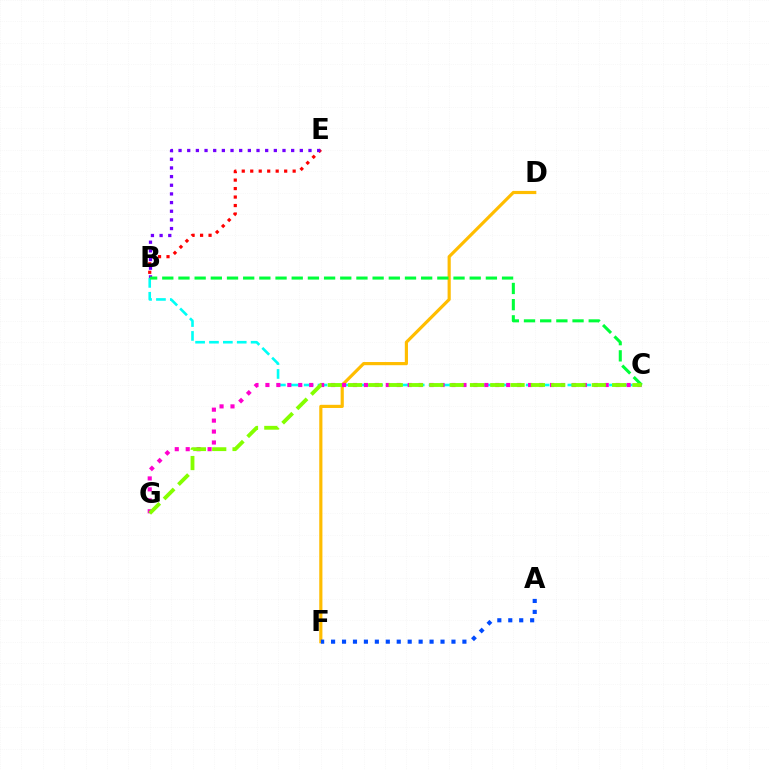{('B', 'E'): [{'color': '#ff0000', 'line_style': 'dotted', 'thickness': 2.3}, {'color': '#7200ff', 'line_style': 'dotted', 'thickness': 2.35}], ('D', 'F'): [{'color': '#ffbd00', 'line_style': 'solid', 'thickness': 2.28}], ('B', 'C'): [{'color': '#00fff6', 'line_style': 'dashed', 'thickness': 1.89}, {'color': '#00ff39', 'line_style': 'dashed', 'thickness': 2.2}], ('C', 'G'): [{'color': '#ff00cf', 'line_style': 'dotted', 'thickness': 2.97}, {'color': '#84ff00', 'line_style': 'dashed', 'thickness': 2.76}], ('A', 'F'): [{'color': '#004bff', 'line_style': 'dotted', 'thickness': 2.97}]}